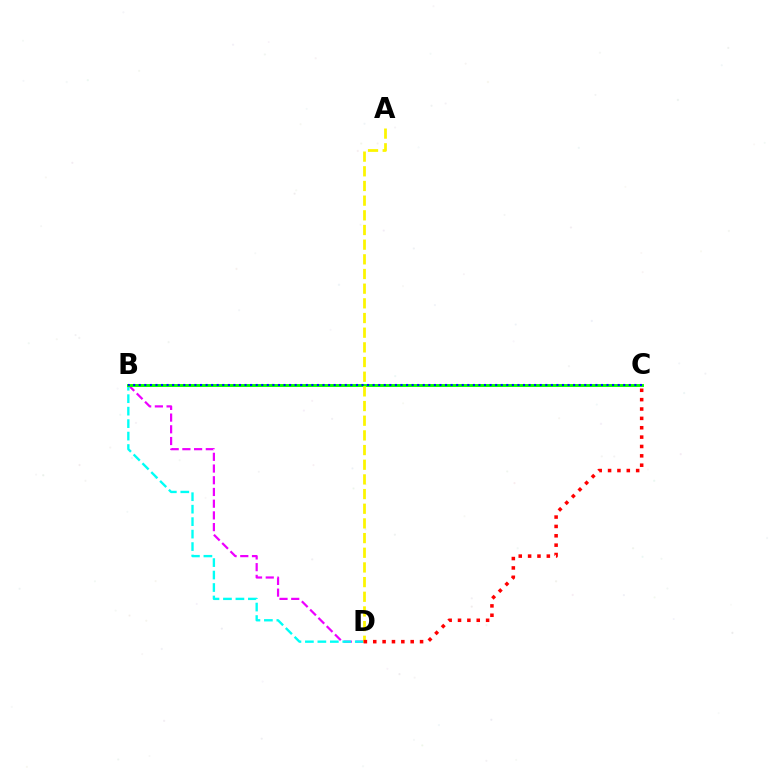{('B', 'D'): [{'color': '#ee00ff', 'line_style': 'dashed', 'thickness': 1.59}, {'color': '#00fff6', 'line_style': 'dashed', 'thickness': 1.69}], ('B', 'C'): [{'color': '#08ff00', 'line_style': 'solid', 'thickness': 2.09}, {'color': '#0010ff', 'line_style': 'dotted', 'thickness': 1.51}], ('A', 'D'): [{'color': '#fcf500', 'line_style': 'dashed', 'thickness': 1.99}], ('C', 'D'): [{'color': '#ff0000', 'line_style': 'dotted', 'thickness': 2.54}]}